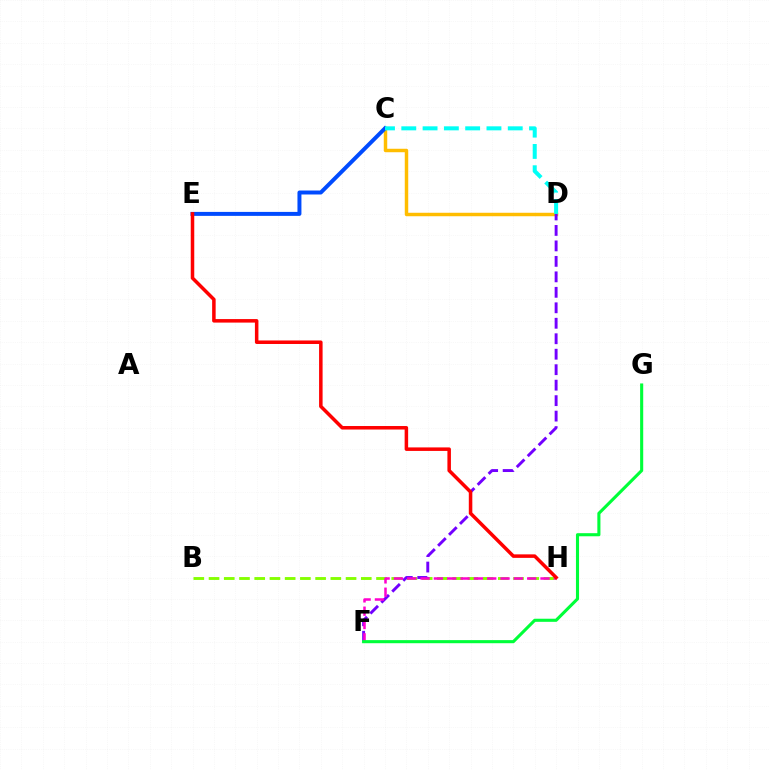{('C', 'D'): [{'color': '#ffbd00', 'line_style': 'solid', 'thickness': 2.49}, {'color': '#00fff6', 'line_style': 'dashed', 'thickness': 2.89}], ('B', 'H'): [{'color': '#84ff00', 'line_style': 'dashed', 'thickness': 2.07}], ('C', 'E'): [{'color': '#004bff', 'line_style': 'solid', 'thickness': 2.86}], ('D', 'F'): [{'color': '#7200ff', 'line_style': 'dashed', 'thickness': 2.1}], ('F', 'H'): [{'color': '#ff00cf', 'line_style': 'dashed', 'thickness': 1.81}], ('E', 'H'): [{'color': '#ff0000', 'line_style': 'solid', 'thickness': 2.53}], ('F', 'G'): [{'color': '#00ff39', 'line_style': 'solid', 'thickness': 2.23}]}